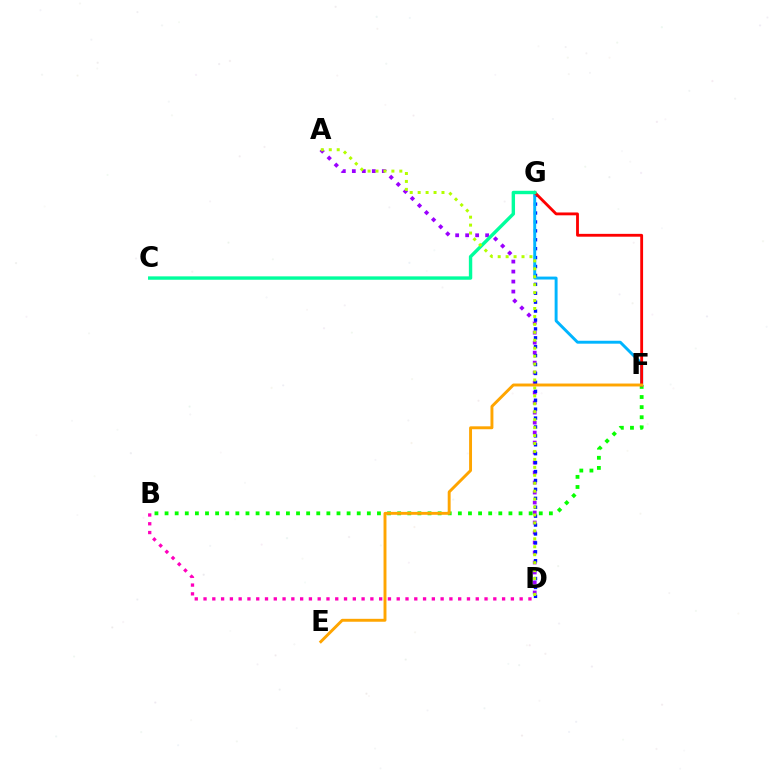{('A', 'D'): [{'color': '#9b00ff', 'line_style': 'dotted', 'thickness': 2.72}, {'color': '#b3ff00', 'line_style': 'dotted', 'thickness': 2.16}], ('B', 'F'): [{'color': '#08ff00', 'line_style': 'dotted', 'thickness': 2.75}], ('D', 'G'): [{'color': '#0010ff', 'line_style': 'dotted', 'thickness': 2.42}], ('F', 'G'): [{'color': '#00b5ff', 'line_style': 'solid', 'thickness': 2.1}, {'color': '#ff0000', 'line_style': 'solid', 'thickness': 2.04}], ('B', 'D'): [{'color': '#ff00bd', 'line_style': 'dotted', 'thickness': 2.39}], ('C', 'G'): [{'color': '#00ff9d', 'line_style': 'solid', 'thickness': 2.44}], ('E', 'F'): [{'color': '#ffa500', 'line_style': 'solid', 'thickness': 2.1}]}